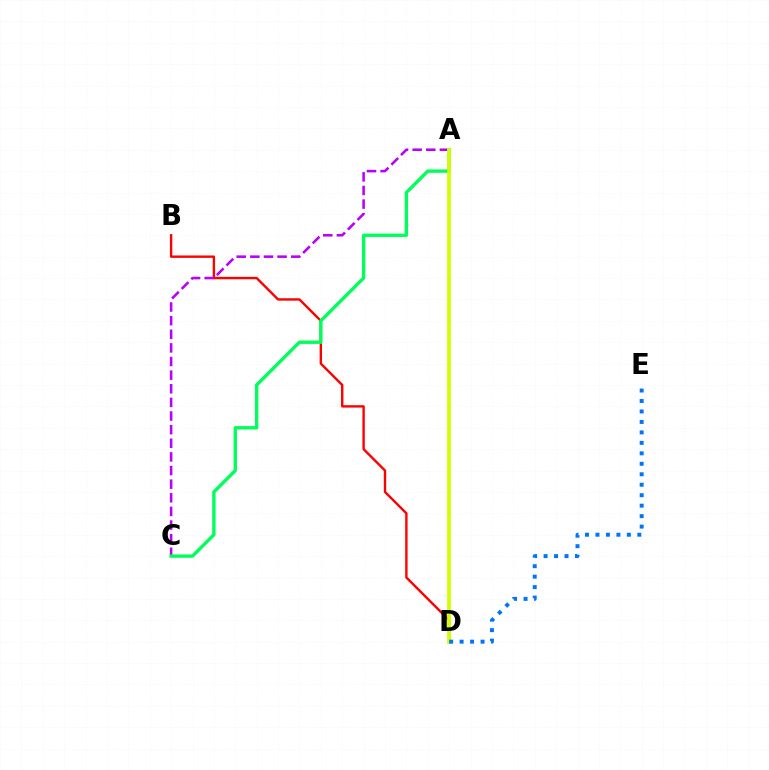{('B', 'D'): [{'color': '#ff0000', 'line_style': 'solid', 'thickness': 1.73}], ('A', 'C'): [{'color': '#b900ff', 'line_style': 'dashed', 'thickness': 1.85}, {'color': '#00ff5c', 'line_style': 'solid', 'thickness': 2.42}], ('A', 'D'): [{'color': '#d1ff00', 'line_style': 'solid', 'thickness': 2.7}], ('D', 'E'): [{'color': '#0074ff', 'line_style': 'dotted', 'thickness': 2.84}]}